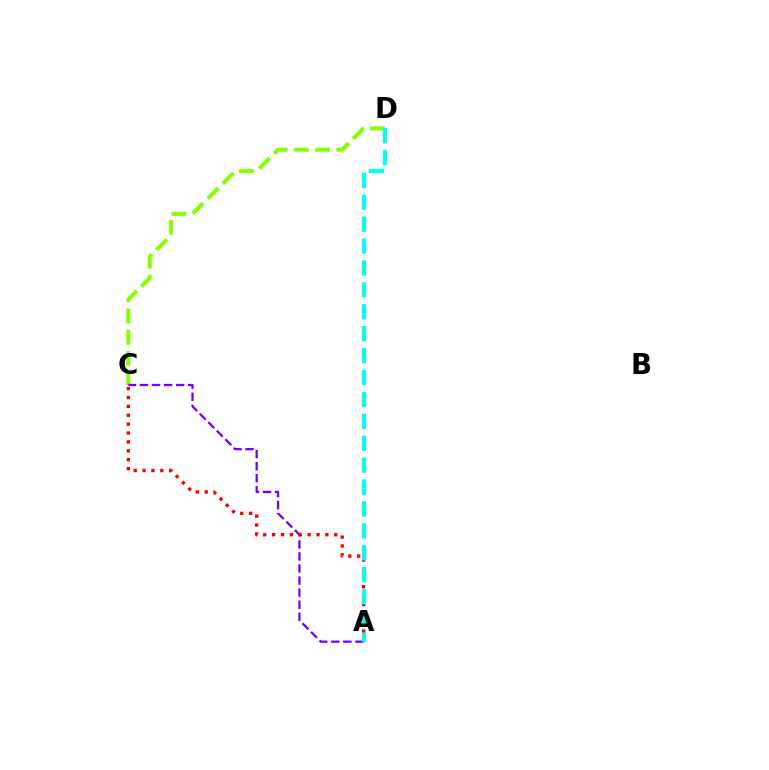{('C', 'D'): [{'color': '#84ff00', 'line_style': 'dashed', 'thickness': 2.89}], ('A', 'C'): [{'color': '#7200ff', 'line_style': 'dashed', 'thickness': 1.64}, {'color': '#ff0000', 'line_style': 'dotted', 'thickness': 2.41}], ('A', 'D'): [{'color': '#00fff6', 'line_style': 'dashed', 'thickness': 2.98}]}